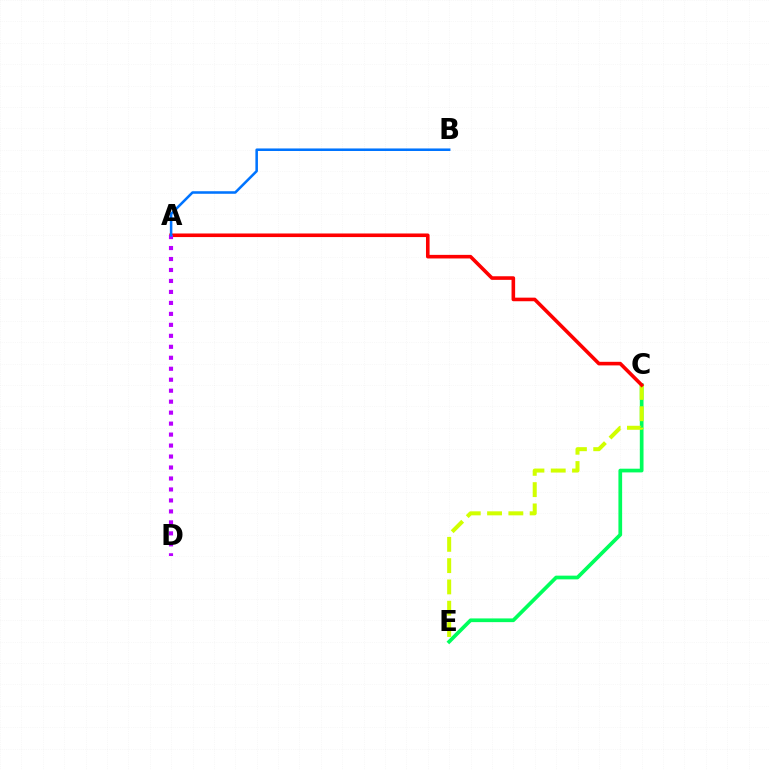{('C', 'E'): [{'color': '#00ff5c', 'line_style': 'solid', 'thickness': 2.67}, {'color': '#d1ff00', 'line_style': 'dashed', 'thickness': 2.89}], ('A', 'C'): [{'color': '#ff0000', 'line_style': 'solid', 'thickness': 2.59}], ('A', 'D'): [{'color': '#b900ff', 'line_style': 'dotted', 'thickness': 2.98}], ('A', 'B'): [{'color': '#0074ff', 'line_style': 'solid', 'thickness': 1.83}]}